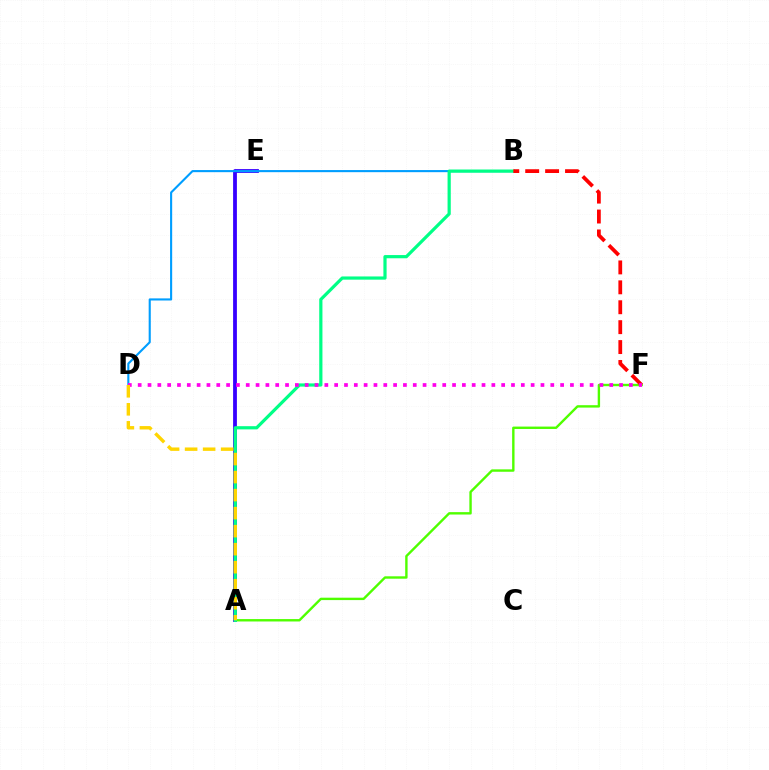{('A', 'E'): [{'color': '#3700ff', 'line_style': 'solid', 'thickness': 2.73}], ('B', 'D'): [{'color': '#009eff', 'line_style': 'solid', 'thickness': 1.52}], ('A', 'F'): [{'color': '#4fff00', 'line_style': 'solid', 'thickness': 1.73}], ('A', 'B'): [{'color': '#00ff86', 'line_style': 'solid', 'thickness': 2.31}], ('B', 'F'): [{'color': '#ff0000', 'line_style': 'dashed', 'thickness': 2.71}], ('D', 'F'): [{'color': '#ff00ed', 'line_style': 'dotted', 'thickness': 2.67}], ('A', 'D'): [{'color': '#ffd500', 'line_style': 'dashed', 'thickness': 2.45}]}